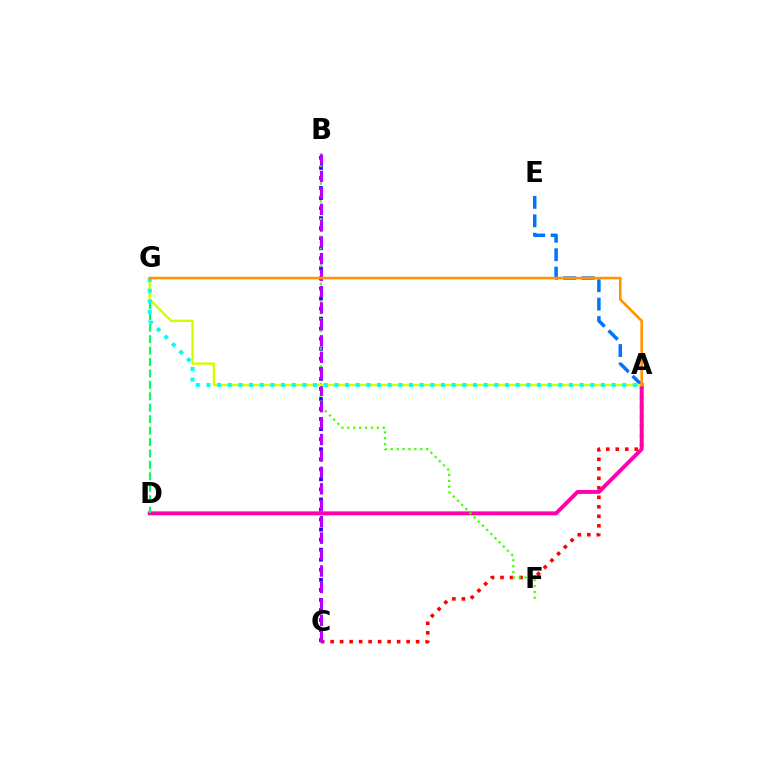{('A', 'C'): [{'color': '#ff0000', 'line_style': 'dotted', 'thickness': 2.58}], ('A', 'D'): [{'color': '#ff00ac', 'line_style': 'solid', 'thickness': 2.82}], ('D', 'G'): [{'color': '#00ff5c', 'line_style': 'dashed', 'thickness': 1.55}], ('B', 'C'): [{'color': '#2500ff', 'line_style': 'dotted', 'thickness': 2.73}, {'color': '#b900ff', 'line_style': 'dashed', 'thickness': 2.23}], ('B', 'F'): [{'color': '#3dff00', 'line_style': 'dotted', 'thickness': 1.6}], ('A', 'E'): [{'color': '#0074ff', 'line_style': 'dashed', 'thickness': 2.5}], ('A', 'G'): [{'color': '#d1ff00', 'line_style': 'solid', 'thickness': 1.73}, {'color': '#00fff6', 'line_style': 'dotted', 'thickness': 2.9}, {'color': '#ff9400', 'line_style': 'solid', 'thickness': 1.87}]}